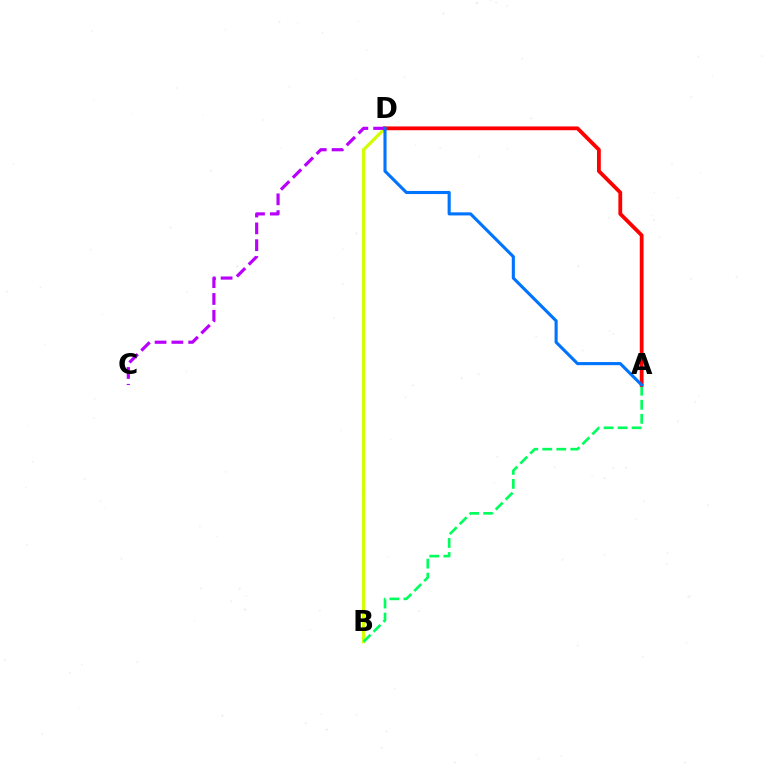{('B', 'D'): [{'color': '#d1ff00', 'line_style': 'solid', 'thickness': 2.3}], ('C', 'D'): [{'color': '#b900ff', 'line_style': 'dashed', 'thickness': 2.28}], ('A', 'B'): [{'color': '#00ff5c', 'line_style': 'dashed', 'thickness': 1.91}], ('A', 'D'): [{'color': '#ff0000', 'line_style': 'solid', 'thickness': 2.74}, {'color': '#0074ff', 'line_style': 'solid', 'thickness': 2.23}]}